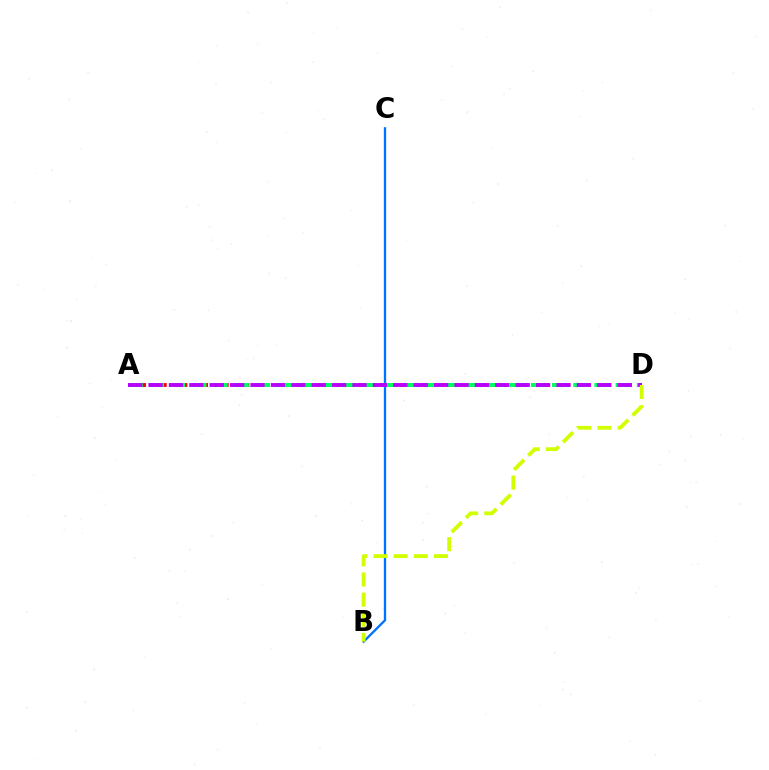{('A', 'D'): [{'color': '#ff0000', 'line_style': 'dotted', 'thickness': 2.81}, {'color': '#00ff5c', 'line_style': 'dashed', 'thickness': 2.88}, {'color': '#b900ff', 'line_style': 'dashed', 'thickness': 2.77}], ('B', 'C'): [{'color': '#0074ff', 'line_style': 'solid', 'thickness': 1.67}], ('B', 'D'): [{'color': '#d1ff00', 'line_style': 'dashed', 'thickness': 2.74}]}